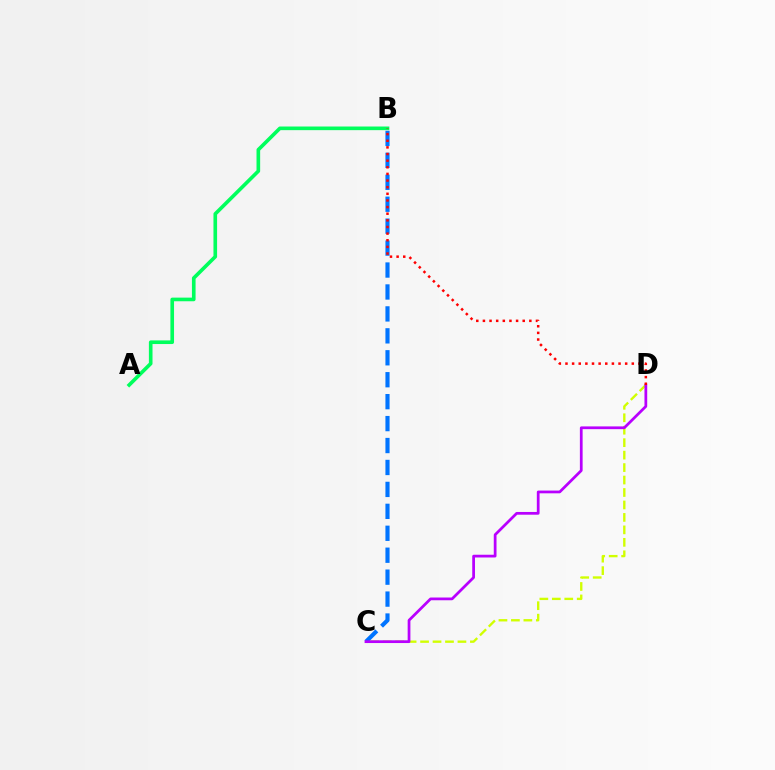{('C', 'D'): [{'color': '#d1ff00', 'line_style': 'dashed', 'thickness': 1.69}, {'color': '#b900ff', 'line_style': 'solid', 'thickness': 1.98}], ('A', 'B'): [{'color': '#00ff5c', 'line_style': 'solid', 'thickness': 2.62}], ('B', 'C'): [{'color': '#0074ff', 'line_style': 'dashed', 'thickness': 2.98}], ('B', 'D'): [{'color': '#ff0000', 'line_style': 'dotted', 'thickness': 1.8}]}